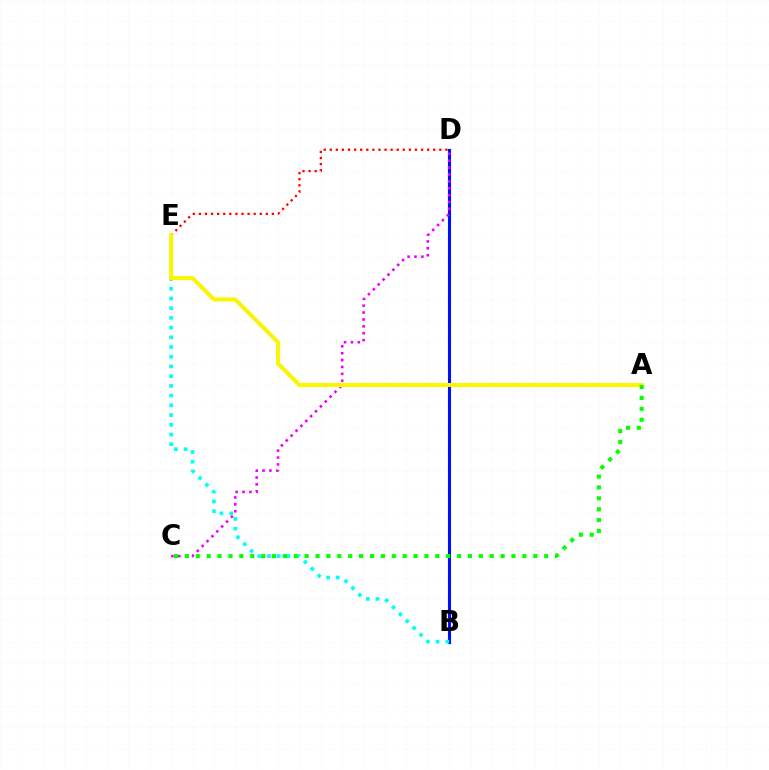{('D', 'E'): [{'color': '#ff0000', 'line_style': 'dotted', 'thickness': 1.65}], ('B', 'D'): [{'color': '#0010ff', 'line_style': 'solid', 'thickness': 2.22}], ('B', 'E'): [{'color': '#00fff6', 'line_style': 'dotted', 'thickness': 2.64}], ('C', 'D'): [{'color': '#ee00ff', 'line_style': 'dotted', 'thickness': 1.87}], ('A', 'E'): [{'color': '#fcf500', 'line_style': 'solid', 'thickness': 2.89}], ('A', 'C'): [{'color': '#08ff00', 'line_style': 'dotted', 'thickness': 2.96}]}